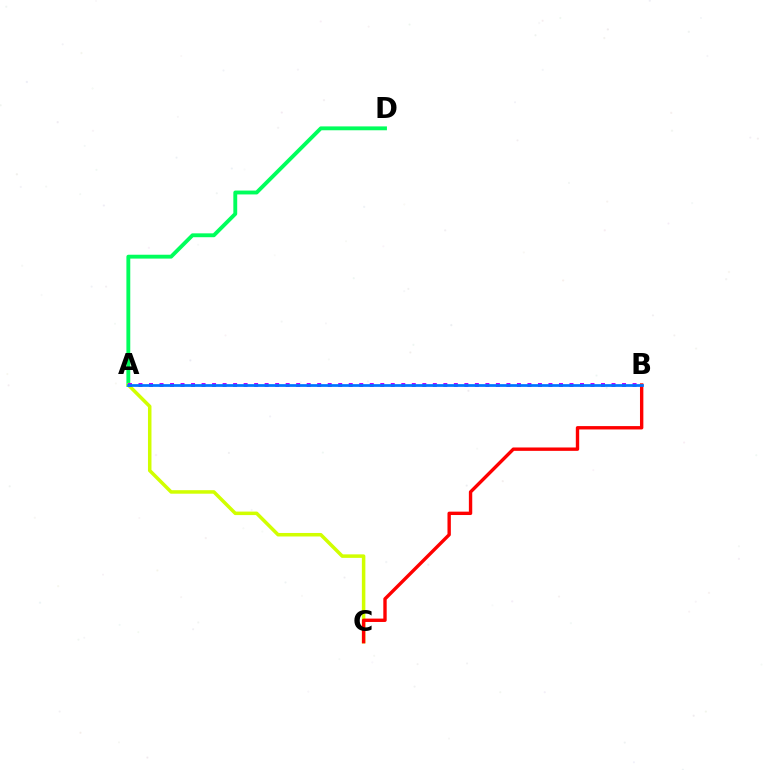{('A', 'D'): [{'color': '#00ff5c', 'line_style': 'solid', 'thickness': 2.78}], ('A', 'C'): [{'color': '#d1ff00', 'line_style': 'solid', 'thickness': 2.52}], ('B', 'C'): [{'color': '#ff0000', 'line_style': 'solid', 'thickness': 2.43}], ('A', 'B'): [{'color': '#b900ff', 'line_style': 'dotted', 'thickness': 2.86}, {'color': '#0074ff', 'line_style': 'solid', 'thickness': 1.97}]}